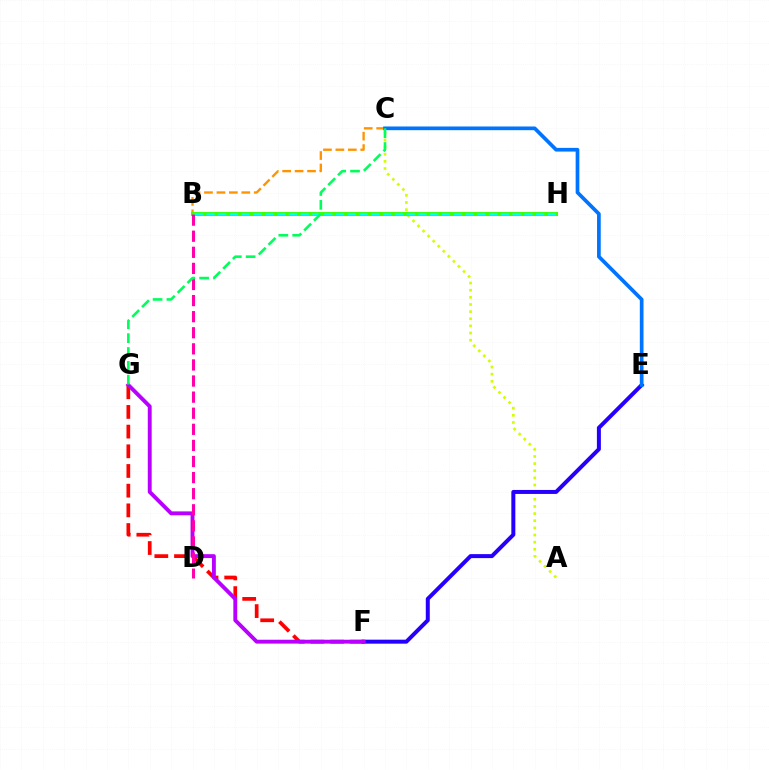{('A', 'C'): [{'color': '#d1ff00', 'line_style': 'dotted', 'thickness': 1.94}], ('B', 'C'): [{'color': '#ff9400', 'line_style': 'dashed', 'thickness': 1.69}], ('F', 'G'): [{'color': '#ff0000', 'line_style': 'dashed', 'thickness': 2.67}, {'color': '#b900ff', 'line_style': 'solid', 'thickness': 2.79}], ('E', 'F'): [{'color': '#2500ff', 'line_style': 'solid', 'thickness': 2.87}], ('B', 'H'): [{'color': '#3dff00', 'line_style': 'solid', 'thickness': 2.91}, {'color': '#00fff6', 'line_style': 'dashed', 'thickness': 1.6}], ('C', 'E'): [{'color': '#0074ff', 'line_style': 'solid', 'thickness': 2.66}], ('B', 'D'): [{'color': '#ff00ac', 'line_style': 'dashed', 'thickness': 2.19}], ('C', 'G'): [{'color': '#00ff5c', 'line_style': 'dashed', 'thickness': 1.88}]}